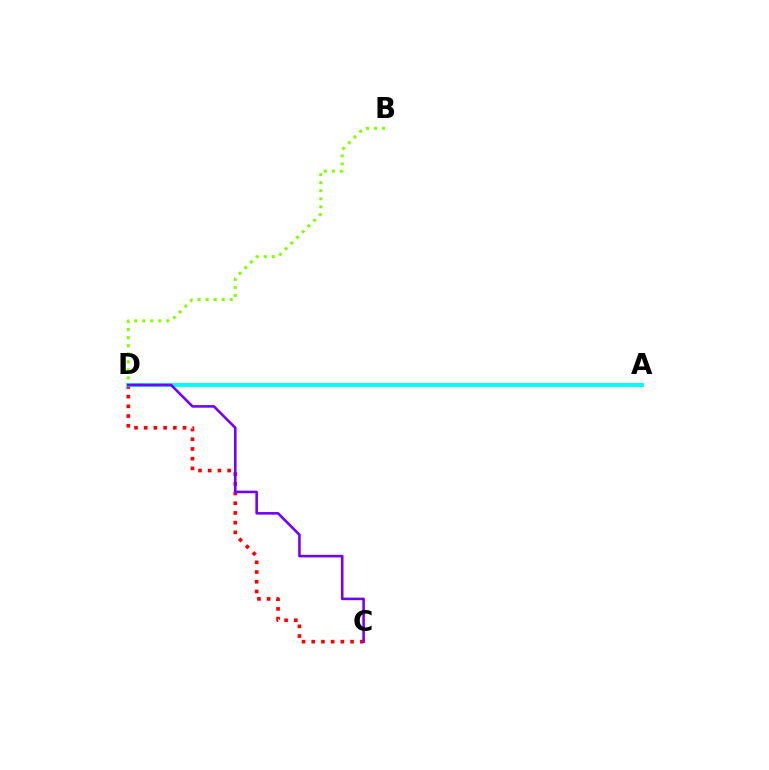{('C', 'D'): [{'color': '#ff0000', 'line_style': 'dotted', 'thickness': 2.64}, {'color': '#7200ff', 'line_style': 'solid', 'thickness': 1.86}], ('A', 'D'): [{'color': '#00fff6', 'line_style': 'solid', 'thickness': 2.8}], ('B', 'D'): [{'color': '#84ff00', 'line_style': 'dotted', 'thickness': 2.18}]}